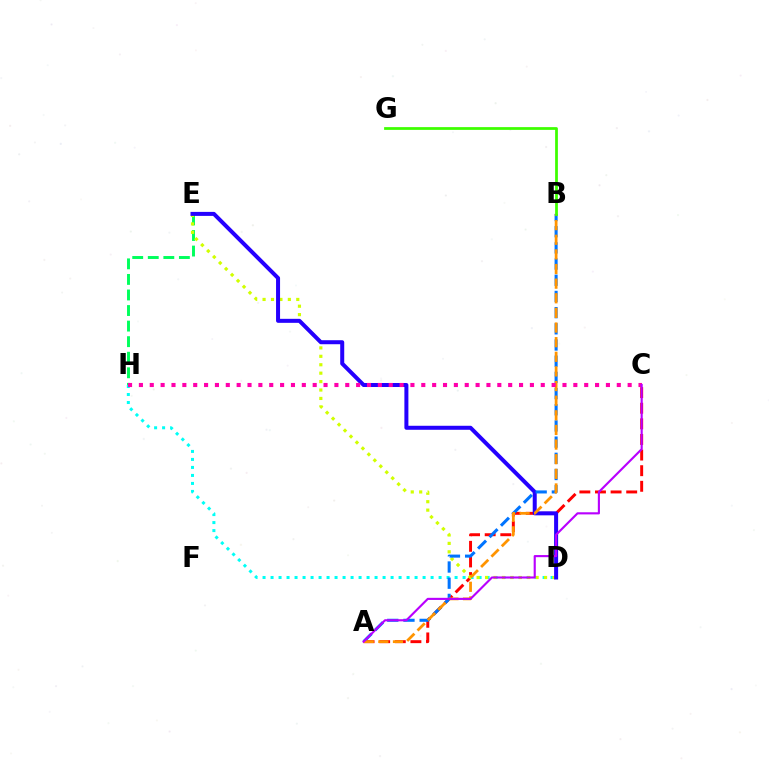{('A', 'C'): [{'color': '#ff0000', 'line_style': 'dashed', 'thickness': 2.12}, {'color': '#b900ff', 'line_style': 'solid', 'thickness': 1.53}], ('E', 'H'): [{'color': '#00ff5c', 'line_style': 'dashed', 'thickness': 2.11}], ('D', 'H'): [{'color': '#00fff6', 'line_style': 'dotted', 'thickness': 2.17}], ('D', 'E'): [{'color': '#d1ff00', 'line_style': 'dotted', 'thickness': 2.29}, {'color': '#2500ff', 'line_style': 'solid', 'thickness': 2.89}], ('A', 'B'): [{'color': '#0074ff', 'line_style': 'dashed', 'thickness': 2.2}, {'color': '#ff9400', 'line_style': 'dashed', 'thickness': 1.99}], ('C', 'H'): [{'color': '#ff00ac', 'line_style': 'dotted', 'thickness': 2.95}], ('B', 'G'): [{'color': '#3dff00', 'line_style': 'solid', 'thickness': 1.99}]}